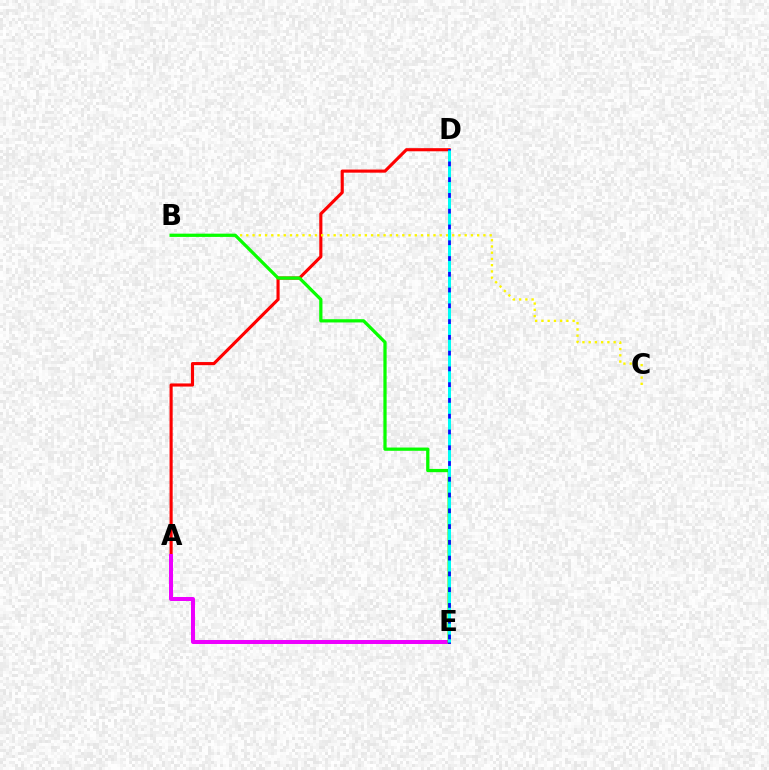{('A', 'D'): [{'color': '#ff0000', 'line_style': 'solid', 'thickness': 2.24}], ('A', 'E'): [{'color': '#ee00ff', 'line_style': 'solid', 'thickness': 2.87}], ('B', 'C'): [{'color': '#fcf500', 'line_style': 'dotted', 'thickness': 1.7}], ('B', 'E'): [{'color': '#08ff00', 'line_style': 'solid', 'thickness': 2.34}], ('D', 'E'): [{'color': '#0010ff', 'line_style': 'solid', 'thickness': 2.02}, {'color': '#00fff6', 'line_style': 'dashed', 'thickness': 2.14}]}